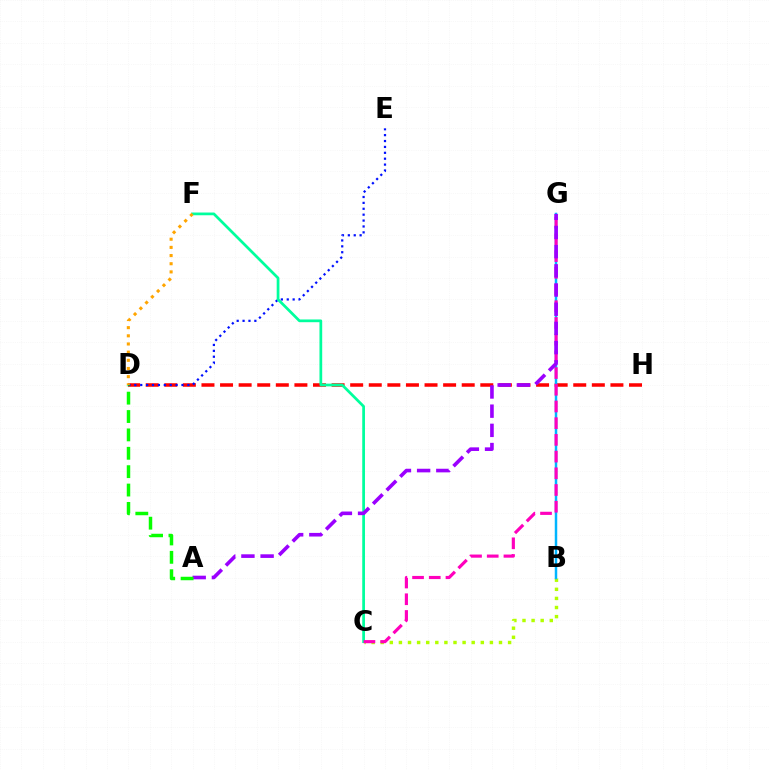{('D', 'H'): [{'color': '#ff0000', 'line_style': 'dashed', 'thickness': 2.53}], ('D', 'E'): [{'color': '#0010ff', 'line_style': 'dotted', 'thickness': 1.6}], ('C', 'F'): [{'color': '#00ff9d', 'line_style': 'solid', 'thickness': 1.97}], ('B', 'C'): [{'color': '#b3ff00', 'line_style': 'dotted', 'thickness': 2.47}], ('B', 'G'): [{'color': '#00b5ff', 'line_style': 'solid', 'thickness': 1.79}], ('D', 'F'): [{'color': '#ffa500', 'line_style': 'dotted', 'thickness': 2.22}], ('C', 'G'): [{'color': '#ff00bd', 'line_style': 'dashed', 'thickness': 2.27}], ('A', 'G'): [{'color': '#9b00ff', 'line_style': 'dashed', 'thickness': 2.61}], ('A', 'D'): [{'color': '#08ff00', 'line_style': 'dashed', 'thickness': 2.5}]}